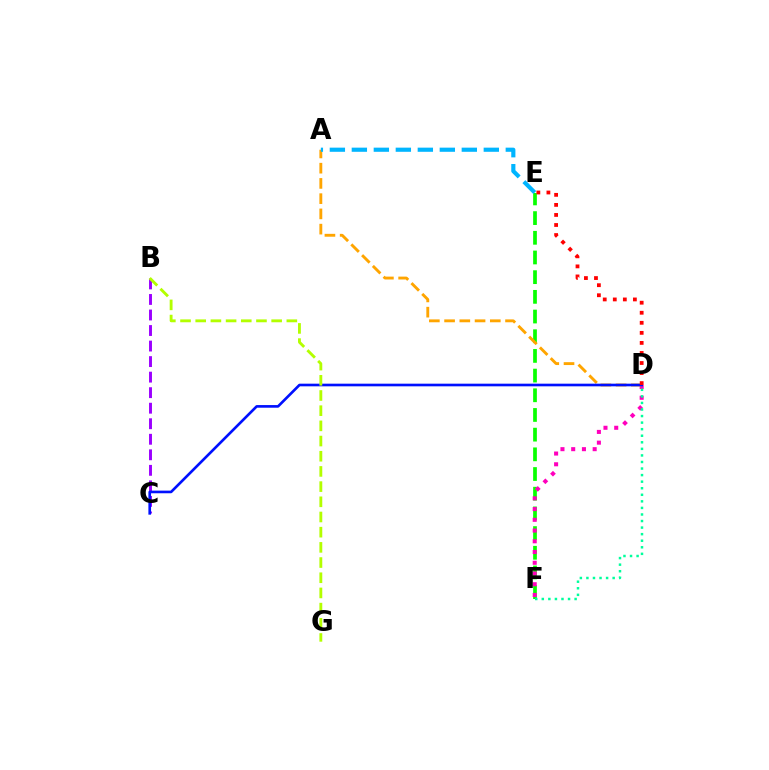{('E', 'F'): [{'color': '#08ff00', 'line_style': 'dashed', 'thickness': 2.67}], ('D', 'F'): [{'color': '#ff00bd', 'line_style': 'dotted', 'thickness': 2.92}, {'color': '#00ff9d', 'line_style': 'dotted', 'thickness': 1.78}], ('A', 'D'): [{'color': '#ffa500', 'line_style': 'dashed', 'thickness': 2.07}], ('B', 'C'): [{'color': '#9b00ff', 'line_style': 'dashed', 'thickness': 2.11}], ('A', 'E'): [{'color': '#00b5ff', 'line_style': 'dashed', 'thickness': 2.99}], ('C', 'D'): [{'color': '#0010ff', 'line_style': 'solid', 'thickness': 1.9}], ('B', 'G'): [{'color': '#b3ff00', 'line_style': 'dashed', 'thickness': 2.06}], ('D', 'E'): [{'color': '#ff0000', 'line_style': 'dotted', 'thickness': 2.73}]}